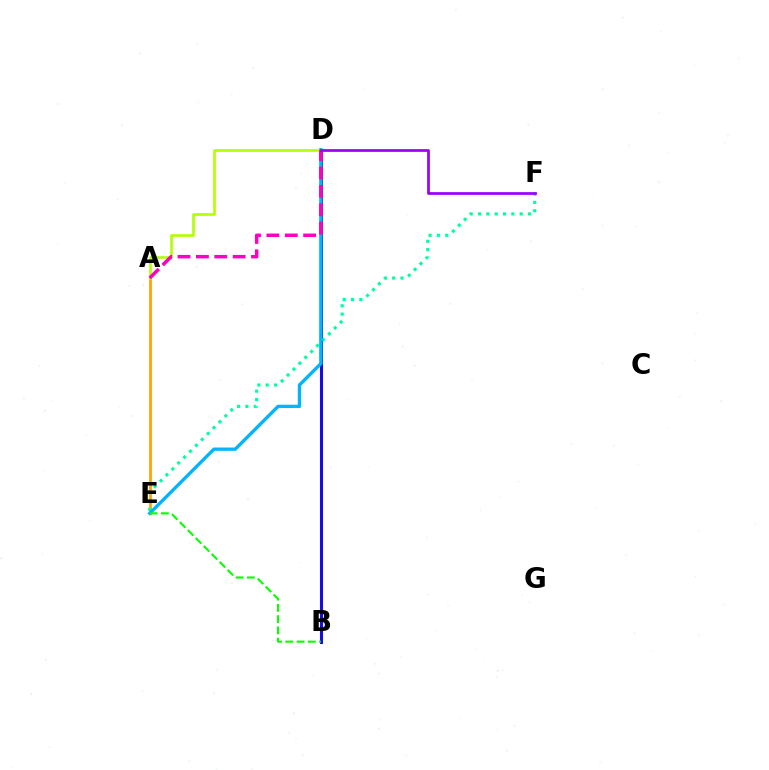{('B', 'D'): [{'color': '#ff0000', 'line_style': 'solid', 'thickness': 2.24}, {'color': '#0010ff', 'line_style': 'solid', 'thickness': 1.95}], ('A', 'E'): [{'color': '#ffa500', 'line_style': 'solid', 'thickness': 2.0}], ('E', 'F'): [{'color': '#00ff9d', 'line_style': 'dotted', 'thickness': 2.26}], ('D', 'E'): [{'color': '#00b5ff', 'line_style': 'solid', 'thickness': 2.39}], ('B', 'E'): [{'color': '#08ff00', 'line_style': 'dashed', 'thickness': 1.53}], ('A', 'D'): [{'color': '#b3ff00', 'line_style': 'solid', 'thickness': 1.89}, {'color': '#ff00bd', 'line_style': 'dashed', 'thickness': 2.5}], ('D', 'F'): [{'color': '#9b00ff', 'line_style': 'solid', 'thickness': 1.98}]}